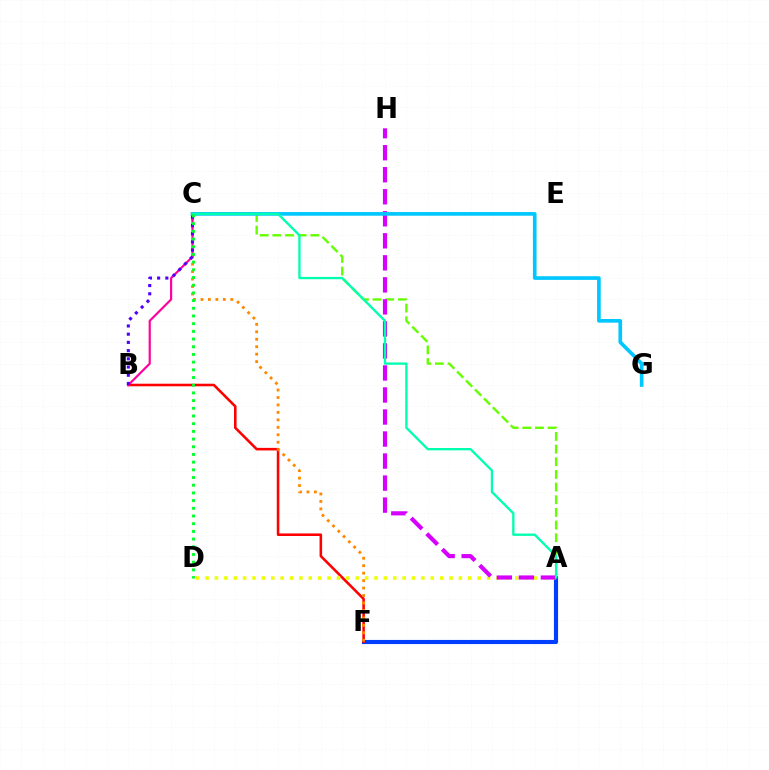{('A', 'F'): [{'color': '#003fff', 'line_style': 'solid', 'thickness': 2.97}], ('A', 'C'): [{'color': '#66ff00', 'line_style': 'dashed', 'thickness': 1.72}, {'color': '#00ffaf', 'line_style': 'solid', 'thickness': 1.67}], ('B', 'F'): [{'color': '#ff0000', 'line_style': 'solid', 'thickness': 1.85}], ('A', 'D'): [{'color': '#eeff00', 'line_style': 'dotted', 'thickness': 2.55}], ('C', 'F'): [{'color': '#ff8800', 'line_style': 'dotted', 'thickness': 2.03}], ('A', 'H'): [{'color': '#d600ff', 'line_style': 'dashed', 'thickness': 2.99}], ('C', 'G'): [{'color': '#00c7ff', 'line_style': 'solid', 'thickness': 2.64}], ('B', 'C'): [{'color': '#ff00a0', 'line_style': 'solid', 'thickness': 1.56}, {'color': '#4f00ff', 'line_style': 'dotted', 'thickness': 2.23}], ('C', 'D'): [{'color': '#00ff27', 'line_style': 'dotted', 'thickness': 2.09}]}